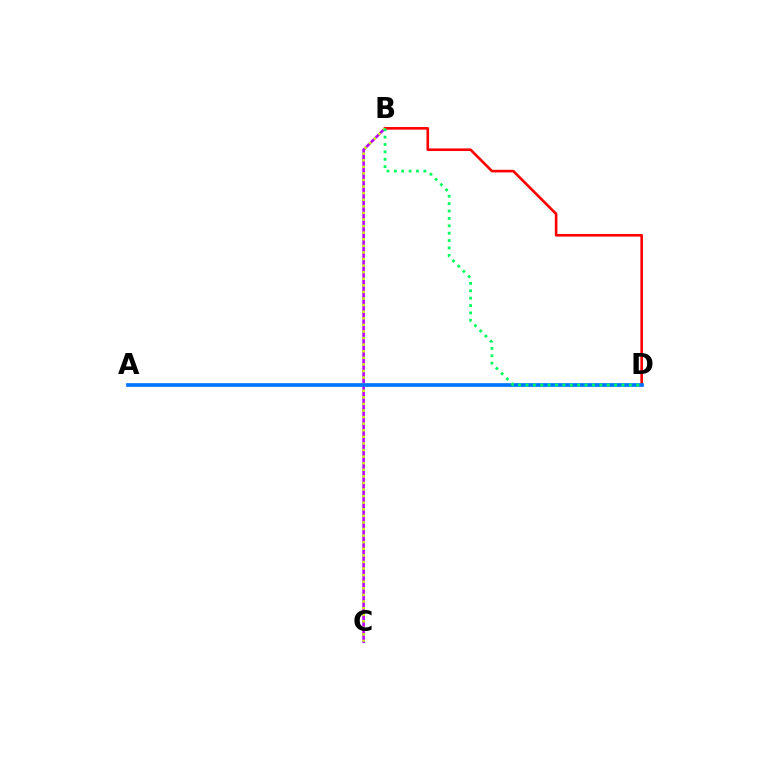{('B', 'C'): [{'color': '#b900ff', 'line_style': 'solid', 'thickness': 1.89}, {'color': '#d1ff00', 'line_style': 'dotted', 'thickness': 1.79}], ('B', 'D'): [{'color': '#ff0000', 'line_style': 'solid', 'thickness': 1.88}, {'color': '#00ff5c', 'line_style': 'dotted', 'thickness': 2.01}], ('A', 'D'): [{'color': '#0074ff', 'line_style': 'solid', 'thickness': 2.65}]}